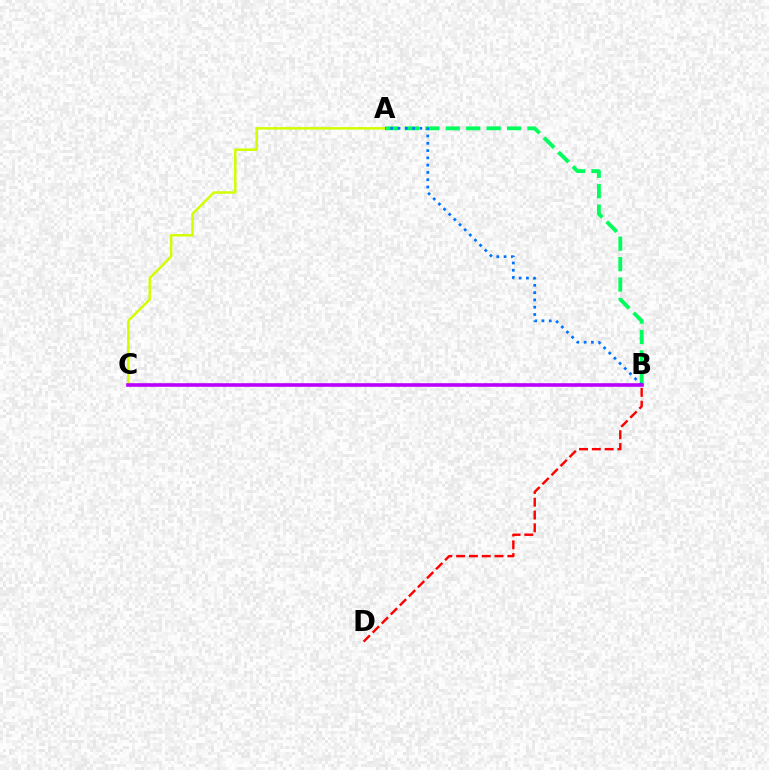{('A', 'B'): [{'color': '#00ff5c', 'line_style': 'dashed', 'thickness': 2.78}, {'color': '#0074ff', 'line_style': 'dotted', 'thickness': 1.98}], ('A', 'C'): [{'color': '#d1ff00', 'line_style': 'solid', 'thickness': 1.79}], ('B', 'D'): [{'color': '#ff0000', 'line_style': 'dashed', 'thickness': 1.74}], ('B', 'C'): [{'color': '#b900ff', 'line_style': 'solid', 'thickness': 2.6}]}